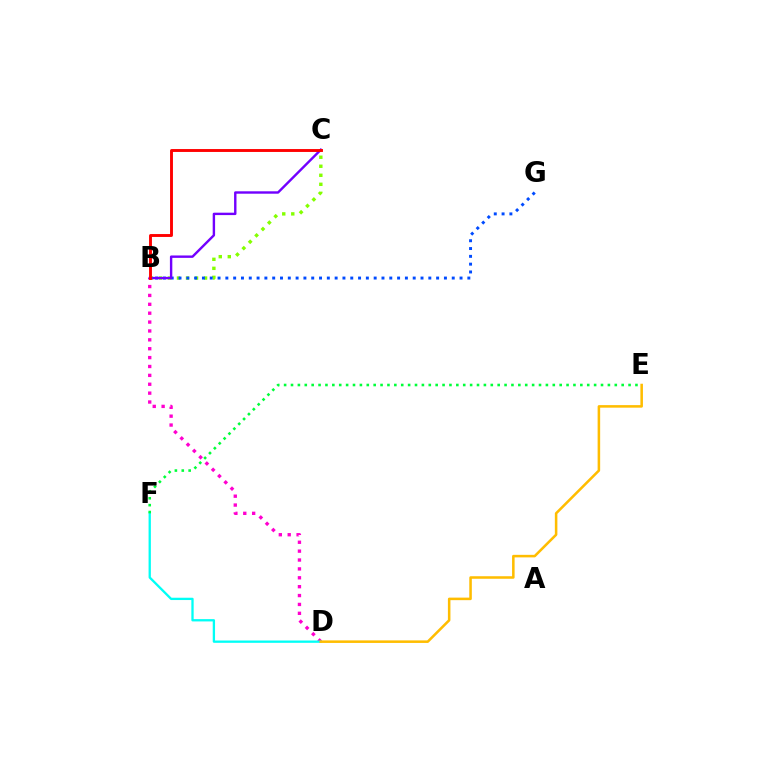{('B', 'C'): [{'color': '#84ff00', 'line_style': 'dotted', 'thickness': 2.45}, {'color': '#7200ff', 'line_style': 'solid', 'thickness': 1.73}, {'color': '#ff0000', 'line_style': 'solid', 'thickness': 2.09}], ('B', 'D'): [{'color': '#ff00cf', 'line_style': 'dotted', 'thickness': 2.41}], ('D', 'F'): [{'color': '#00fff6', 'line_style': 'solid', 'thickness': 1.66}], ('B', 'G'): [{'color': '#004bff', 'line_style': 'dotted', 'thickness': 2.12}], ('E', 'F'): [{'color': '#00ff39', 'line_style': 'dotted', 'thickness': 1.87}], ('D', 'E'): [{'color': '#ffbd00', 'line_style': 'solid', 'thickness': 1.83}]}